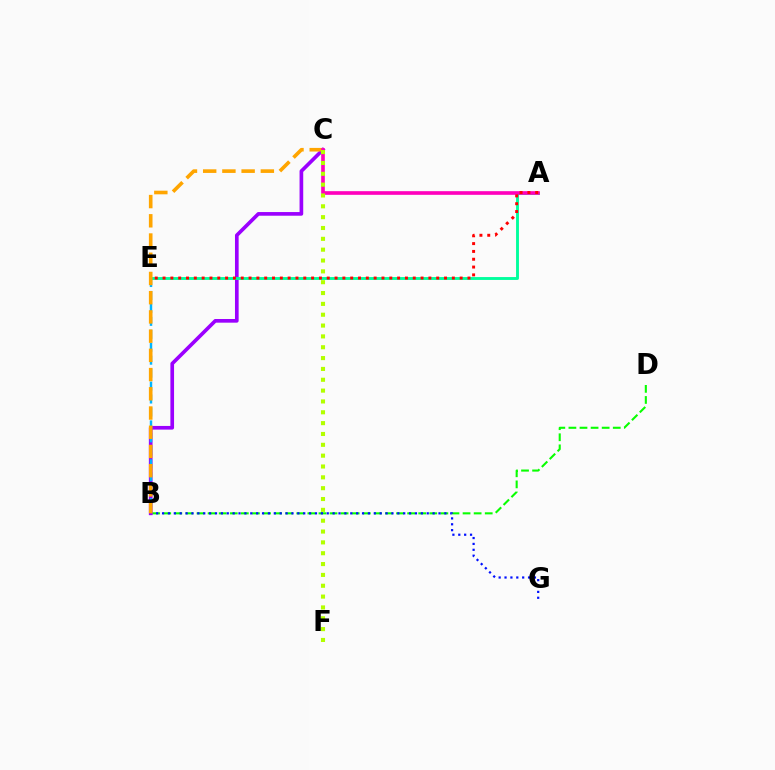{('B', 'D'): [{'color': '#08ff00', 'line_style': 'dashed', 'thickness': 1.51}], ('B', 'G'): [{'color': '#0010ff', 'line_style': 'dotted', 'thickness': 1.6}], ('B', 'C'): [{'color': '#9b00ff', 'line_style': 'solid', 'thickness': 2.64}, {'color': '#ffa500', 'line_style': 'dashed', 'thickness': 2.61}], ('B', 'E'): [{'color': '#00b5ff', 'line_style': 'dashed', 'thickness': 1.76}], ('A', 'E'): [{'color': '#00ff9d', 'line_style': 'solid', 'thickness': 2.08}, {'color': '#ff0000', 'line_style': 'dotted', 'thickness': 2.12}], ('A', 'C'): [{'color': '#ff00bd', 'line_style': 'solid', 'thickness': 2.63}], ('C', 'F'): [{'color': '#b3ff00', 'line_style': 'dotted', 'thickness': 2.95}]}